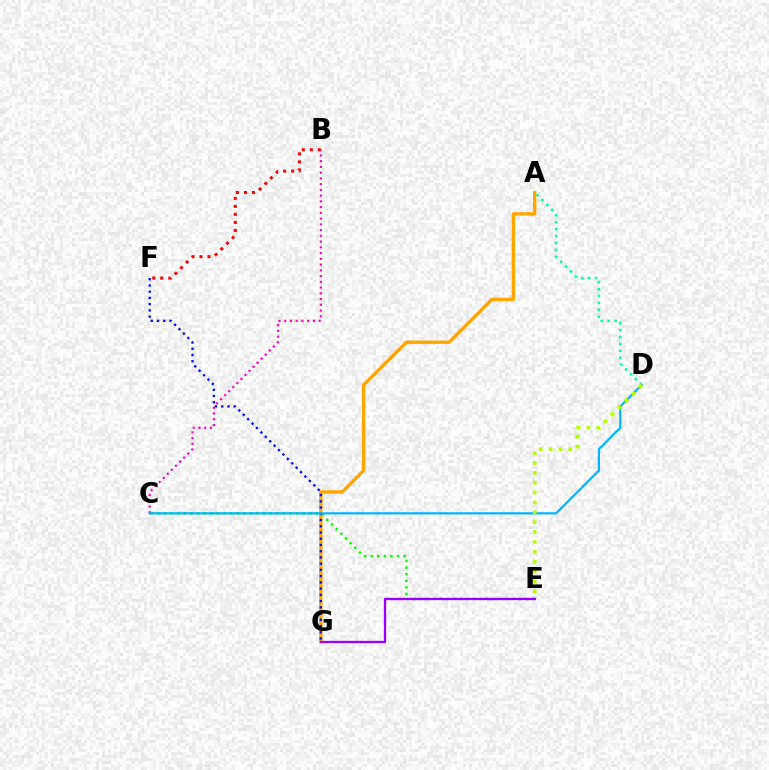{('C', 'E'): [{'color': '#08ff00', 'line_style': 'dotted', 'thickness': 1.79}], ('A', 'G'): [{'color': '#ffa500', 'line_style': 'solid', 'thickness': 2.42}], ('E', 'G'): [{'color': '#9b00ff', 'line_style': 'solid', 'thickness': 1.67}], ('A', 'D'): [{'color': '#00ff9d', 'line_style': 'dotted', 'thickness': 1.88}], ('F', 'G'): [{'color': '#0010ff', 'line_style': 'dotted', 'thickness': 1.69}], ('B', 'C'): [{'color': '#ff00bd', 'line_style': 'dotted', 'thickness': 1.56}], ('C', 'D'): [{'color': '#00b5ff', 'line_style': 'solid', 'thickness': 1.59}], ('B', 'F'): [{'color': '#ff0000', 'line_style': 'dotted', 'thickness': 2.18}], ('D', 'E'): [{'color': '#b3ff00', 'line_style': 'dotted', 'thickness': 2.68}]}